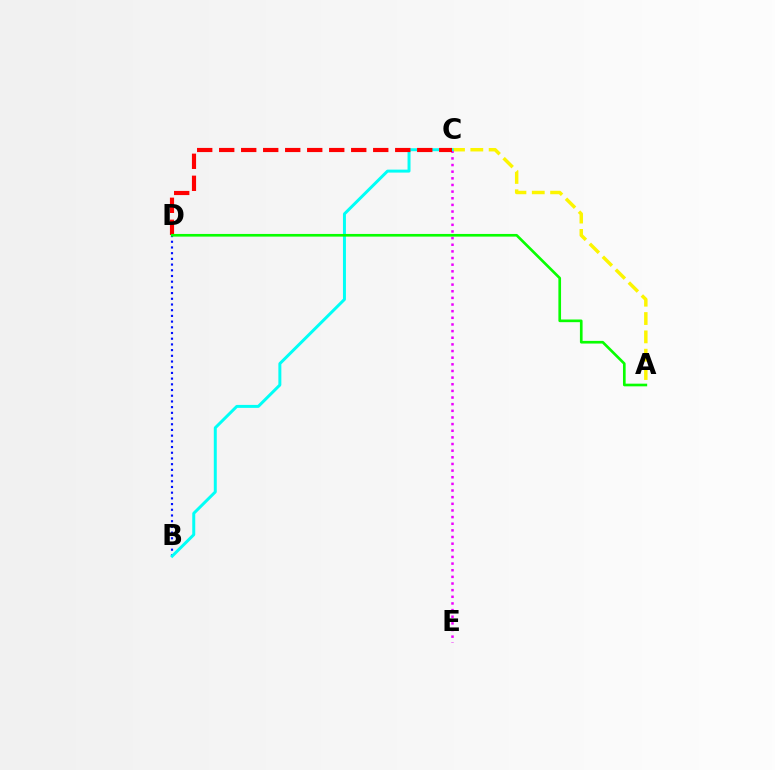{('B', 'D'): [{'color': '#0010ff', 'line_style': 'dotted', 'thickness': 1.55}], ('A', 'C'): [{'color': '#fcf500', 'line_style': 'dashed', 'thickness': 2.49}], ('C', 'E'): [{'color': '#ee00ff', 'line_style': 'dotted', 'thickness': 1.8}], ('B', 'C'): [{'color': '#00fff6', 'line_style': 'solid', 'thickness': 2.14}], ('C', 'D'): [{'color': '#ff0000', 'line_style': 'dashed', 'thickness': 2.99}], ('A', 'D'): [{'color': '#08ff00', 'line_style': 'solid', 'thickness': 1.92}]}